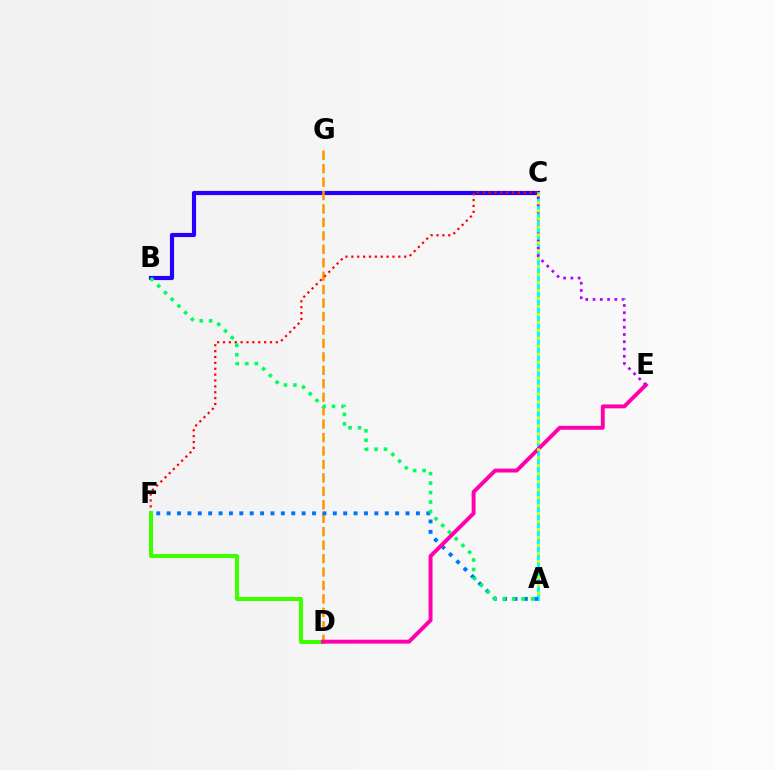{('B', 'C'): [{'color': '#2500ff', 'line_style': 'solid', 'thickness': 2.99}], ('D', 'G'): [{'color': '#ff9400', 'line_style': 'dashed', 'thickness': 1.83}], ('A', 'C'): [{'color': '#00fff6', 'line_style': 'solid', 'thickness': 2.14}, {'color': '#d1ff00', 'line_style': 'dotted', 'thickness': 2.16}], ('A', 'F'): [{'color': '#0074ff', 'line_style': 'dotted', 'thickness': 2.82}], ('A', 'B'): [{'color': '#00ff5c', 'line_style': 'dotted', 'thickness': 2.58}], ('C', 'F'): [{'color': '#ff0000', 'line_style': 'dotted', 'thickness': 1.6}], ('D', 'F'): [{'color': '#3dff00', 'line_style': 'solid', 'thickness': 2.92}], ('D', 'E'): [{'color': '#ff00ac', 'line_style': 'solid', 'thickness': 2.83}], ('C', 'E'): [{'color': '#b900ff', 'line_style': 'dotted', 'thickness': 1.97}]}